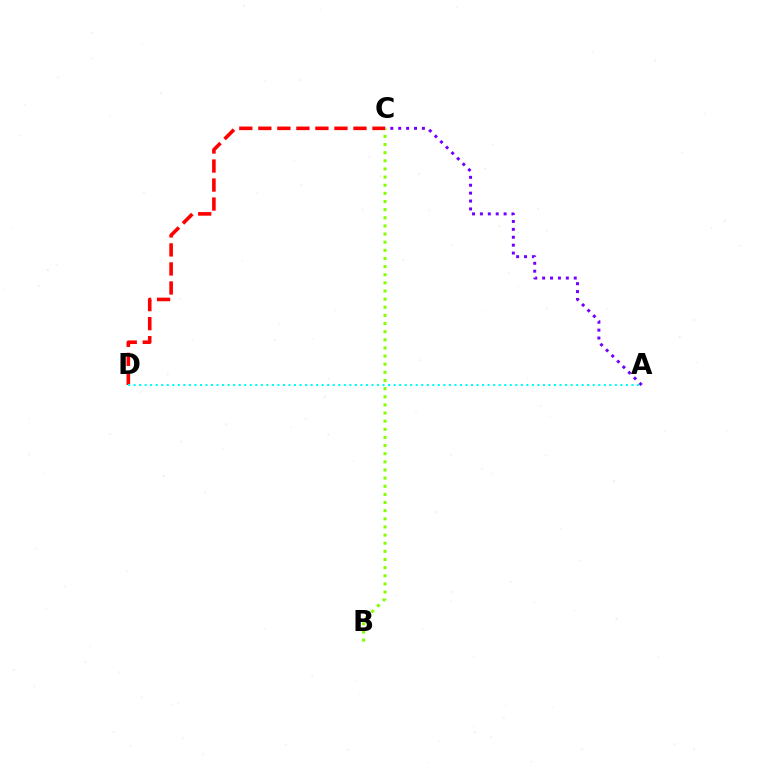{('A', 'C'): [{'color': '#7200ff', 'line_style': 'dotted', 'thickness': 2.15}], ('B', 'C'): [{'color': '#84ff00', 'line_style': 'dotted', 'thickness': 2.21}], ('C', 'D'): [{'color': '#ff0000', 'line_style': 'dashed', 'thickness': 2.58}], ('A', 'D'): [{'color': '#00fff6', 'line_style': 'dotted', 'thickness': 1.5}]}